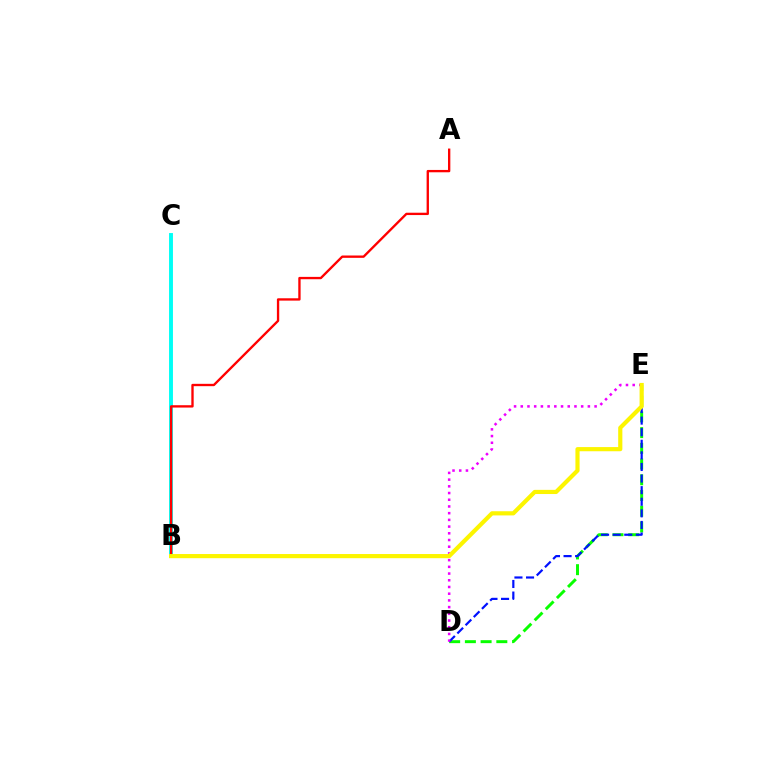{('B', 'C'): [{'color': '#00fff6', 'line_style': 'solid', 'thickness': 2.81}], ('D', 'E'): [{'color': '#08ff00', 'line_style': 'dashed', 'thickness': 2.14}, {'color': '#0010ff', 'line_style': 'dashed', 'thickness': 1.57}, {'color': '#ee00ff', 'line_style': 'dotted', 'thickness': 1.82}], ('A', 'B'): [{'color': '#ff0000', 'line_style': 'solid', 'thickness': 1.69}], ('B', 'E'): [{'color': '#fcf500', 'line_style': 'solid', 'thickness': 3.0}]}